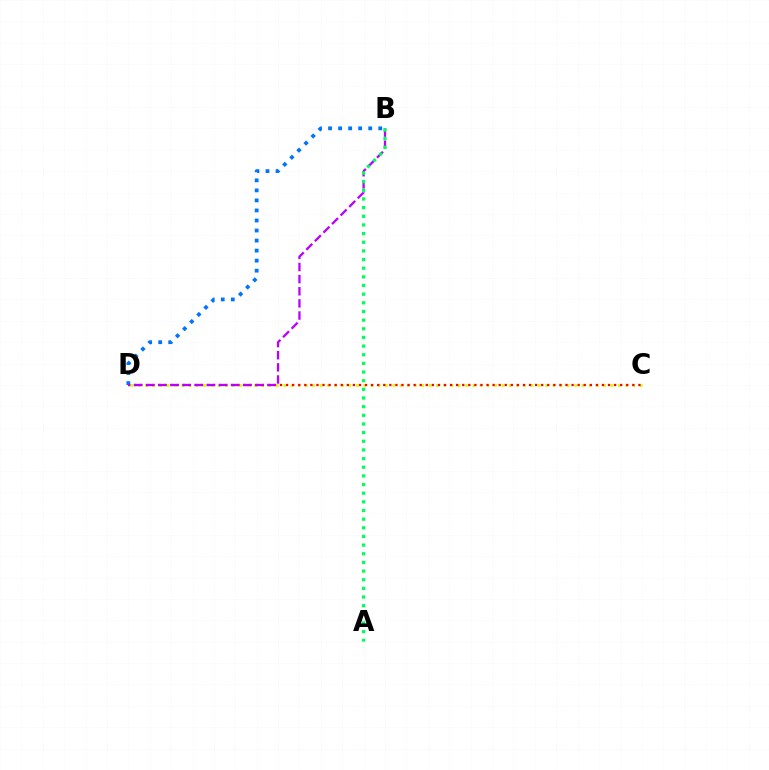{('C', 'D'): [{'color': '#d1ff00', 'line_style': 'dotted', 'thickness': 1.98}, {'color': '#ff0000', 'line_style': 'dotted', 'thickness': 1.65}], ('B', 'D'): [{'color': '#0074ff', 'line_style': 'dotted', 'thickness': 2.73}, {'color': '#b900ff', 'line_style': 'dashed', 'thickness': 1.65}], ('A', 'B'): [{'color': '#00ff5c', 'line_style': 'dotted', 'thickness': 2.35}]}